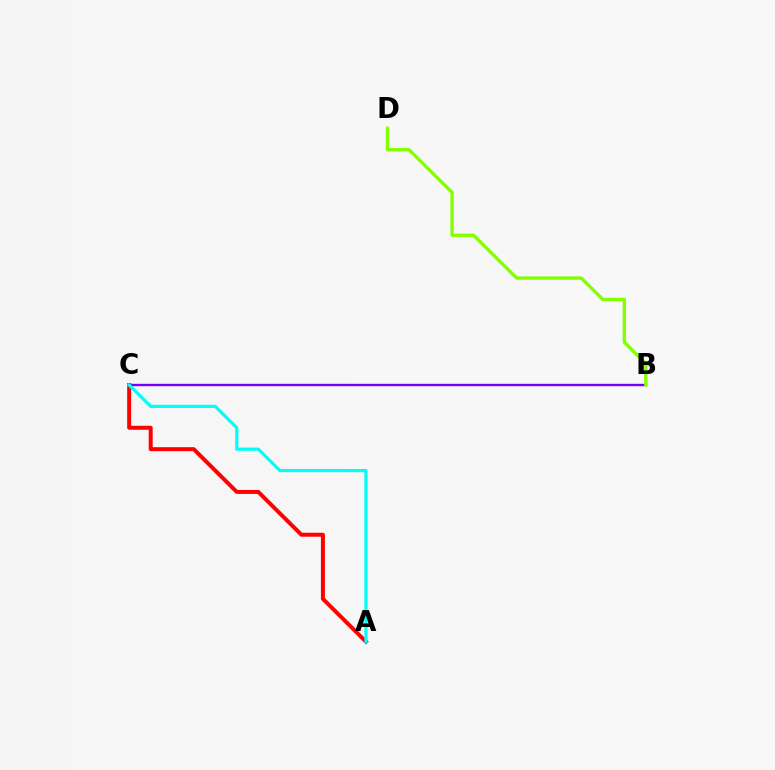{('A', 'C'): [{'color': '#ff0000', 'line_style': 'solid', 'thickness': 2.86}, {'color': '#00fff6', 'line_style': 'solid', 'thickness': 2.34}], ('B', 'C'): [{'color': '#7200ff', 'line_style': 'solid', 'thickness': 1.71}], ('B', 'D'): [{'color': '#84ff00', 'line_style': 'solid', 'thickness': 2.42}]}